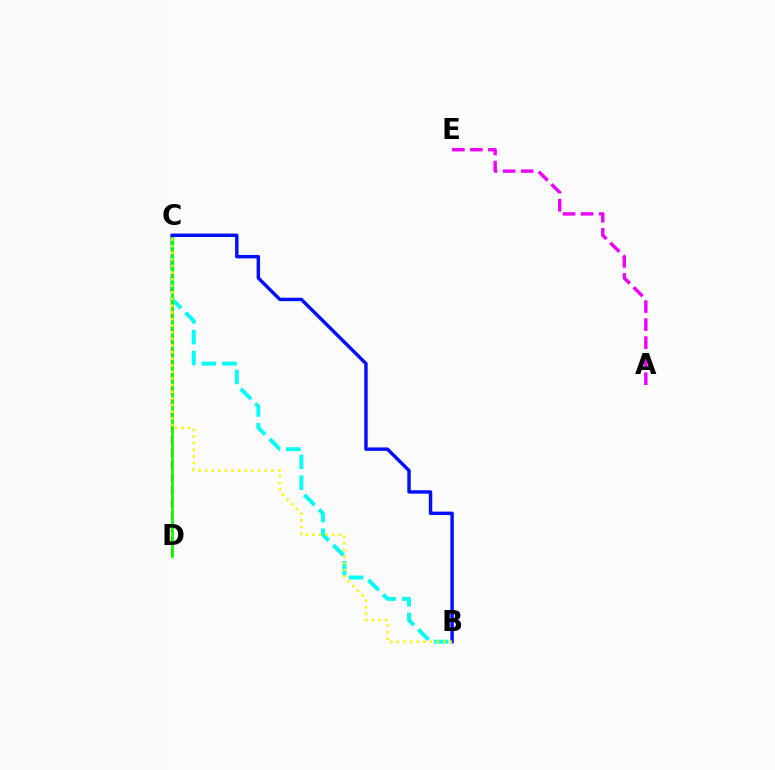{('B', 'C'): [{'color': '#00fff6', 'line_style': 'dashed', 'thickness': 2.82}, {'color': '#0010ff', 'line_style': 'solid', 'thickness': 2.47}, {'color': '#fcf500', 'line_style': 'dotted', 'thickness': 1.8}], ('C', 'D'): [{'color': '#ff0000', 'line_style': 'dashed', 'thickness': 1.71}, {'color': '#08ff00', 'line_style': 'solid', 'thickness': 1.96}], ('A', 'E'): [{'color': '#ee00ff', 'line_style': 'dashed', 'thickness': 2.45}]}